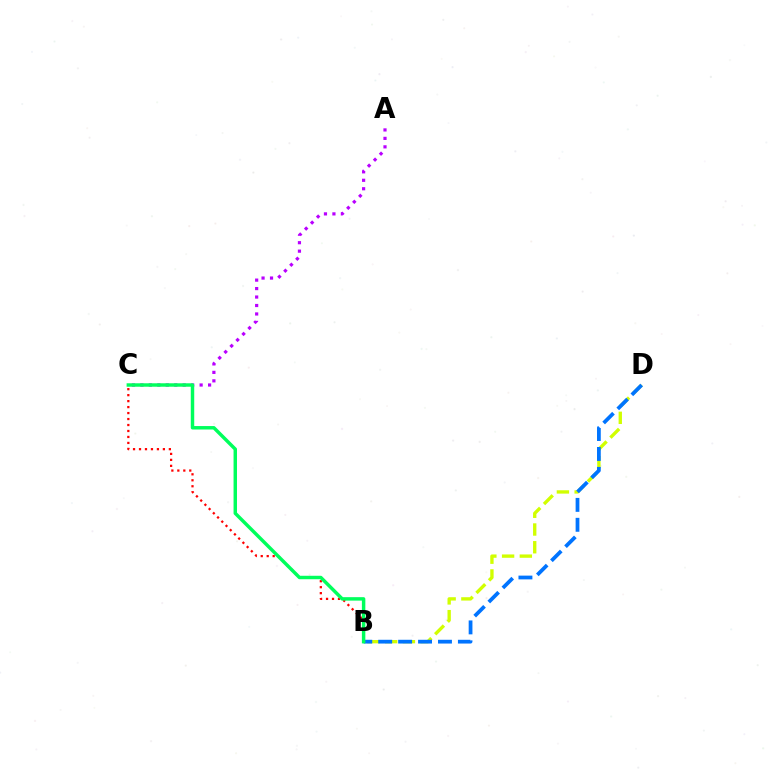{('B', 'D'): [{'color': '#d1ff00', 'line_style': 'dashed', 'thickness': 2.41}, {'color': '#0074ff', 'line_style': 'dashed', 'thickness': 2.71}], ('A', 'C'): [{'color': '#b900ff', 'line_style': 'dotted', 'thickness': 2.3}], ('B', 'C'): [{'color': '#ff0000', 'line_style': 'dotted', 'thickness': 1.62}, {'color': '#00ff5c', 'line_style': 'solid', 'thickness': 2.49}]}